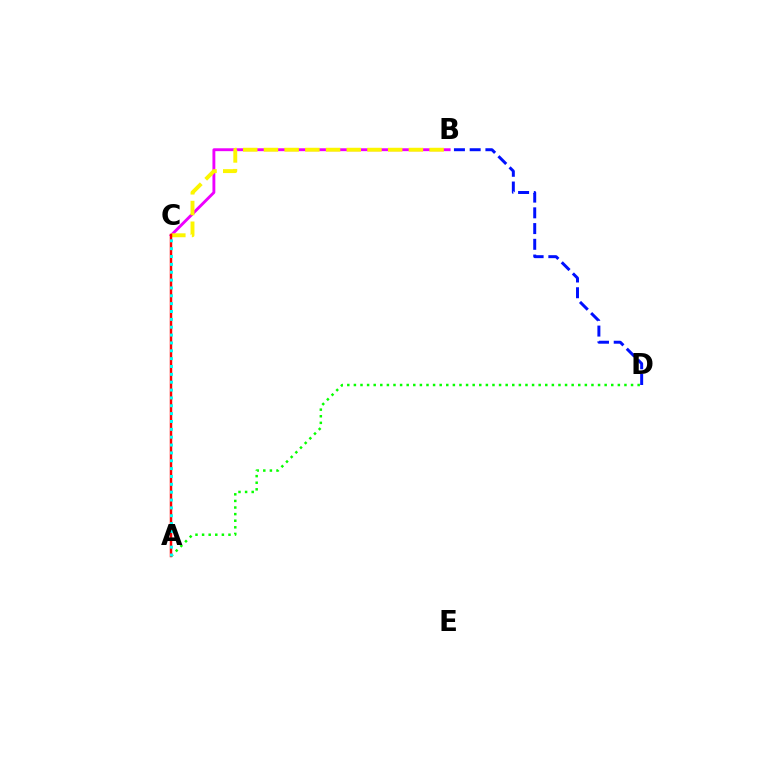{('B', 'C'): [{'color': '#ee00ff', 'line_style': 'solid', 'thickness': 2.07}, {'color': '#fcf500', 'line_style': 'dashed', 'thickness': 2.81}], ('B', 'D'): [{'color': '#0010ff', 'line_style': 'dashed', 'thickness': 2.14}], ('A', 'D'): [{'color': '#08ff00', 'line_style': 'dotted', 'thickness': 1.79}], ('A', 'C'): [{'color': '#ff0000', 'line_style': 'solid', 'thickness': 1.78}, {'color': '#00fff6', 'line_style': 'dotted', 'thickness': 2.13}]}